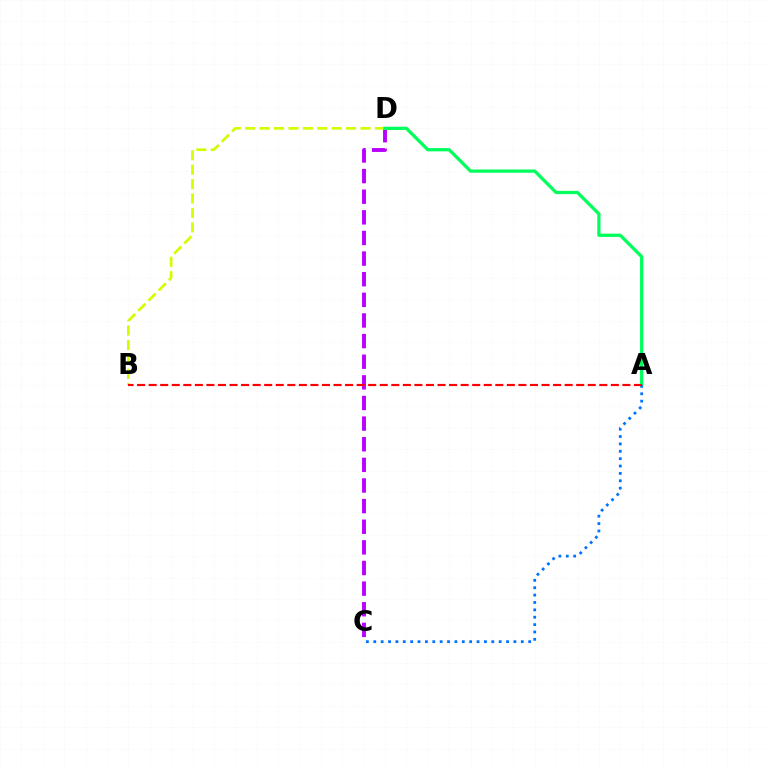{('C', 'D'): [{'color': '#b900ff', 'line_style': 'dashed', 'thickness': 2.8}], ('B', 'D'): [{'color': '#d1ff00', 'line_style': 'dashed', 'thickness': 1.96}], ('A', 'D'): [{'color': '#00ff5c', 'line_style': 'solid', 'thickness': 2.34}], ('A', 'C'): [{'color': '#0074ff', 'line_style': 'dotted', 'thickness': 2.0}], ('A', 'B'): [{'color': '#ff0000', 'line_style': 'dashed', 'thickness': 1.57}]}